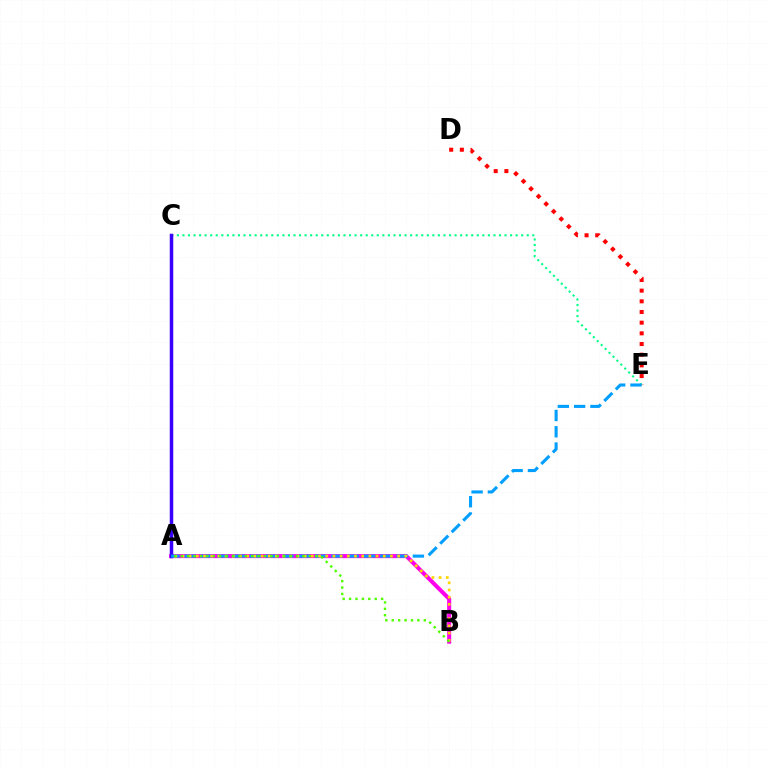{('C', 'E'): [{'color': '#00ff86', 'line_style': 'dotted', 'thickness': 1.51}], ('A', 'B'): [{'color': '#ff00ed', 'line_style': 'solid', 'thickness': 2.91}, {'color': '#ffd500', 'line_style': 'dotted', 'thickness': 1.95}, {'color': '#4fff00', 'line_style': 'dotted', 'thickness': 1.74}], ('D', 'E'): [{'color': '#ff0000', 'line_style': 'dotted', 'thickness': 2.9}], ('A', 'C'): [{'color': '#3700ff', 'line_style': 'solid', 'thickness': 2.52}], ('A', 'E'): [{'color': '#009eff', 'line_style': 'dashed', 'thickness': 2.21}]}